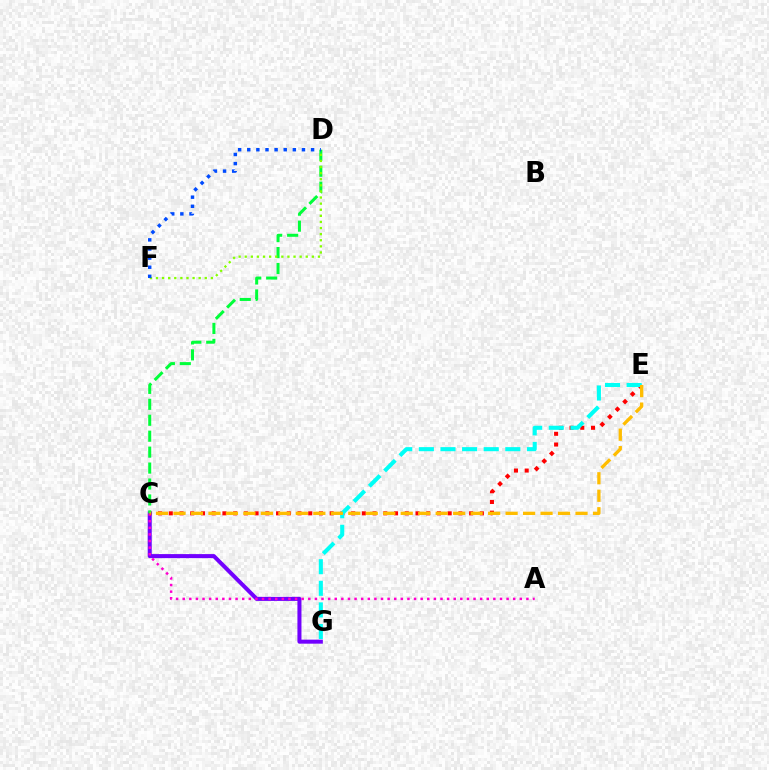{('C', 'G'): [{'color': '#7200ff', 'line_style': 'solid', 'thickness': 2.91}], ('A', 'C'): [{'color': '#ff00cf', 'line_style': 'dotted', 'thickness': 1.8}], ('C', 'E'): [{'color': '#ff0000', 'line_style': 'dotted', 'thickness': 2.91}, {'color': '#ffbd00', 'line_style': 'dashed', 'thickness': 2.37}], ('E', 'G'): [{'color': '#00fff6', 'line_style': 'dashed', 'thickness': 2.94}], ('C', 'D'): [{'color': '#00ff39', 'line_style': 'dashed', 'thickness': 2.17}], ('D', 'F'): [{'color': '#84ff00', 'line_style': 'dotted', 'thickness': 1.66}, {'color': '#004bff', 'line_style': 'dotted', 'thickness': 2.48}]}